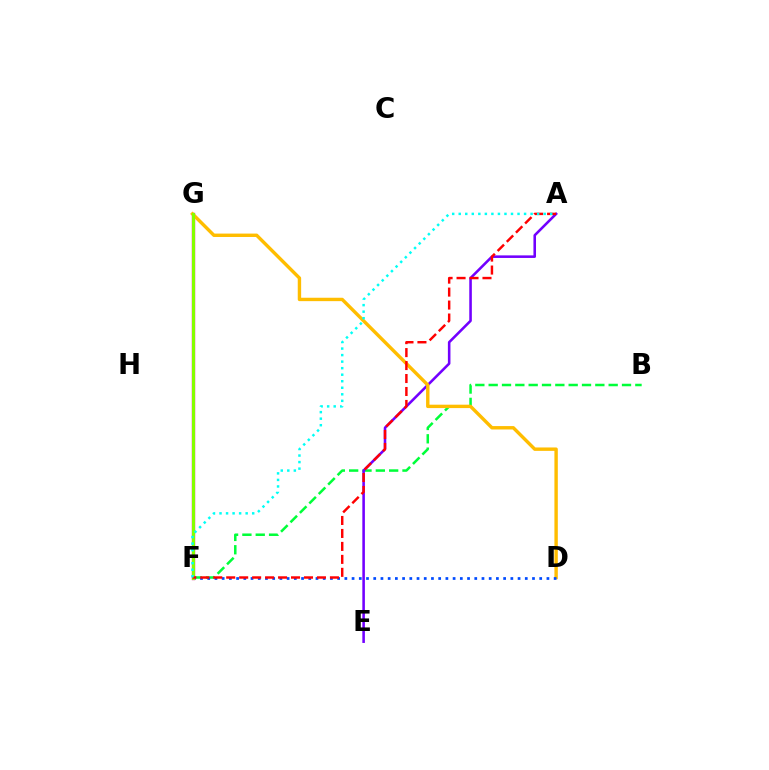{('B', 'F'): [{'color': '#00ff39', 'line_style': 'dashed', 'thickness': 1.81}], ('F', 'G'): [{'color': '#ff00cf', 'line_style': 'solid', 'thickness': 2.41}, {'color': '#84ff00', 'line_style': 'solid', 'thickness': 2.26}], ('A', 'E'): [{'color': '#7200ff', 'line_style': 'solid', 'thickness': 1.85}], ('D', 'G'): [{'color': '#ffbd00', 'line_style': 'solid', 'thickness': 2.45}], ('D', 'F'): [{'color': '#004bff', 'line_style': 'dotted', 'thickness': 1.96}], ('A', 'F'): [{'color': '#ff0000', 'line_style': 'dashed', 'thickness': 1.76}, {'color': '#00fff6', 'line_style': 'dotted', 'thickness': 1.78}]}